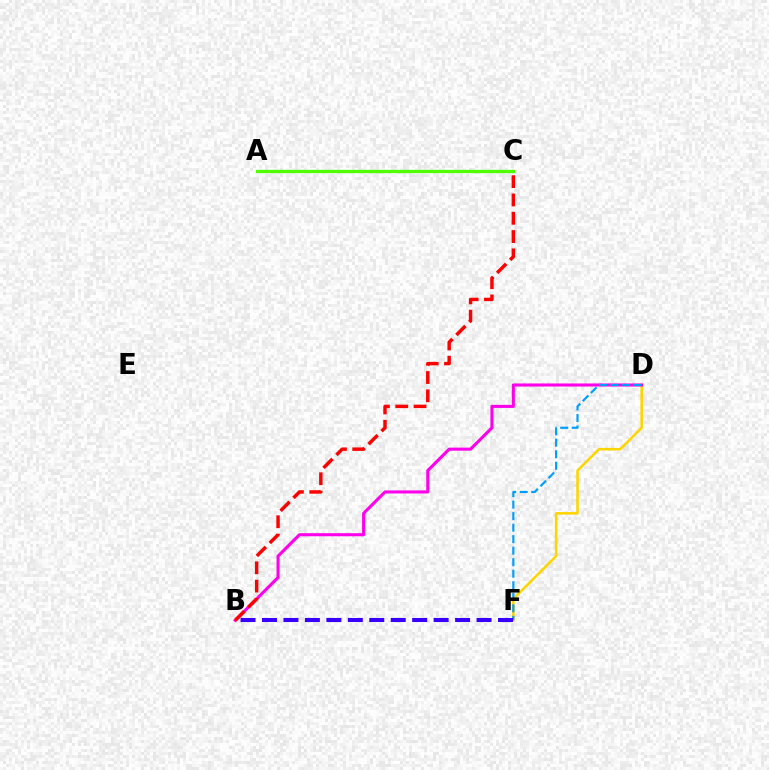{('A', 'C'): [{'color': '#00ff86', 'line_style': 'dashed', 'thickness': 1.83}, {'color': '#4fff00', 'line_style': 'solid', 'thickness': 2.39}], ('D', 'F'): [{'color': '#ffd500', 'line_style': 'solid', 'thickness': 1.84}, {'color': '#009eff', 'line_style': 'dashed', 'thickness': 1.56}], ('B', 'D'): [{'color': '#ff00ed', 'line_style': 'solid', 'thickness': 2.22}], ('B', 'C'): [{'color': '#ff0000', 'line_style': 'dashed', 'thickness': 2.49}], ('B', 'F'): [{'color': '#3700ff', 'line_style': 'dashed', 'thickness': 2.91}]}